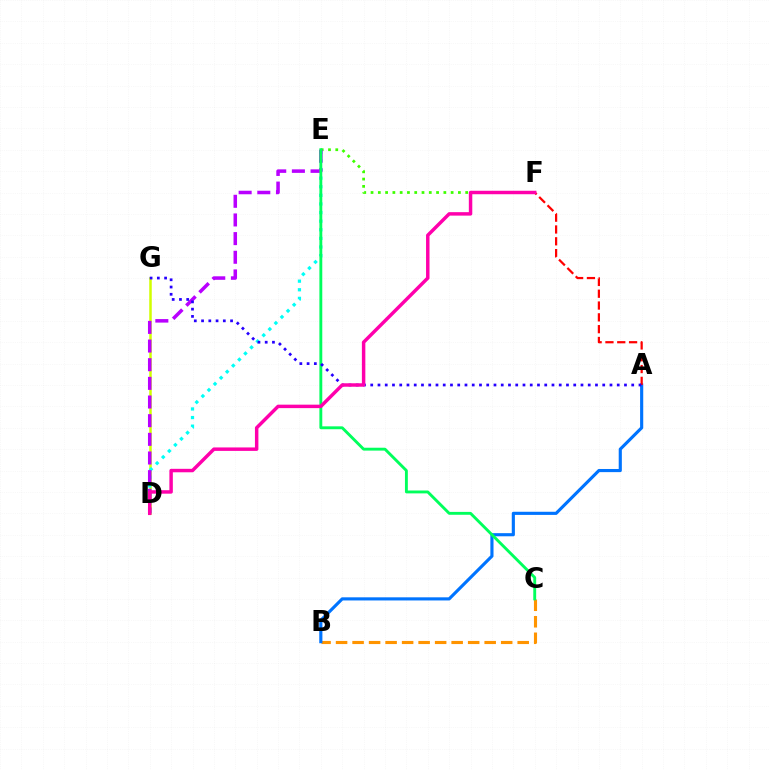{('B', 'C'): [{'color': '#ff9400', 'line_style': 'dashed', 'thickness': 2.24}], ('D', 'G'): [{'color': '#d1ff00', 'line_style': 'solid', 'thickness': 1.81}], ('E', 'F'): [{'color': '#3dff00', 'line_style': 'dotted', 'thickness': 1.98}], ('A', 'B'): [{'color': '#0074ff', 'line_style': 'solid', 'thickness': 2.26}], ('D', 'E'): [{'color': '#00fff6', 'line_style': 'dotted', 'thickness': 2.34}, {'color': '#b900ff', 'line_style': 'dashed', 'thickness': 2.53}], ('C', 'E'): [{'color': '#00ff5c', 'line_style': 'solid', 'thickness': 2.07}], ('A', 'F'): [{'color': '#ff0000', 'line_style': 'dashed', 'thickness': 1.6}], ('A', 'G'): [{'color': '#2500ff', 'line_style': 'dotted', 'thickness': 1.97}], ('D', 'F'): [{'color': '#ff00ac', 'line_style': 'solid', 'thickness': 2.49}]}